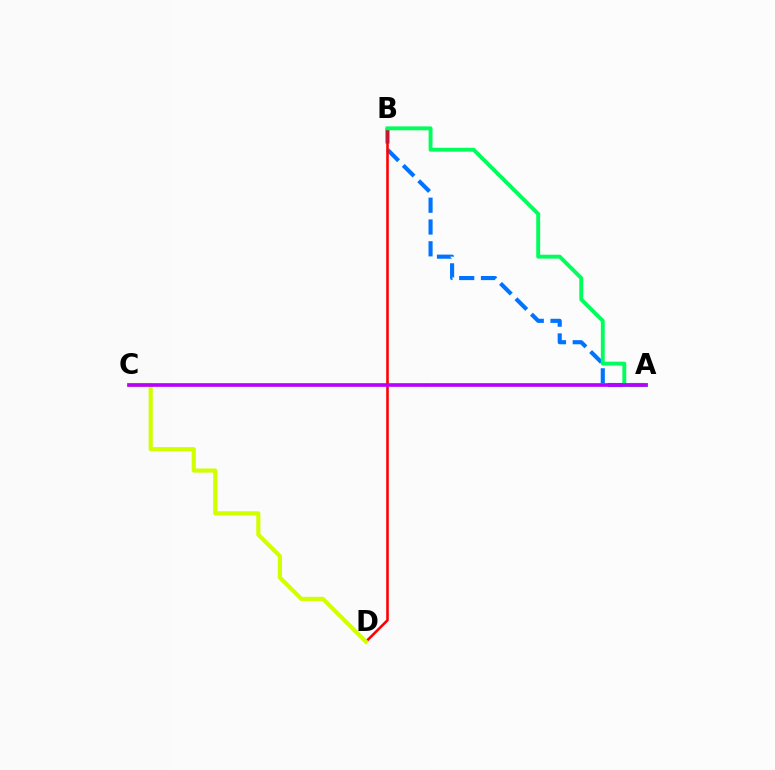{('A', 'B'): [{'color': '#0074ff', 'line_style': 'dashed', 'thickness': 2.96}, {'color': '#00ff5c', 'line_style': 'solid', 'thickness': 2.81}], ('B', 'D'): [{'color': '#ff0000', 'line_style': 'solid', 'thickness': 1.85}], ('C', 'D'): [{'color': '#d1ff00', 'line_style': 'solid', 'thickness': 2.98}], ('A', 'C'): [{'color': '#b900ff', 'line_style': 'solid', 'thickness': 2.64}]}